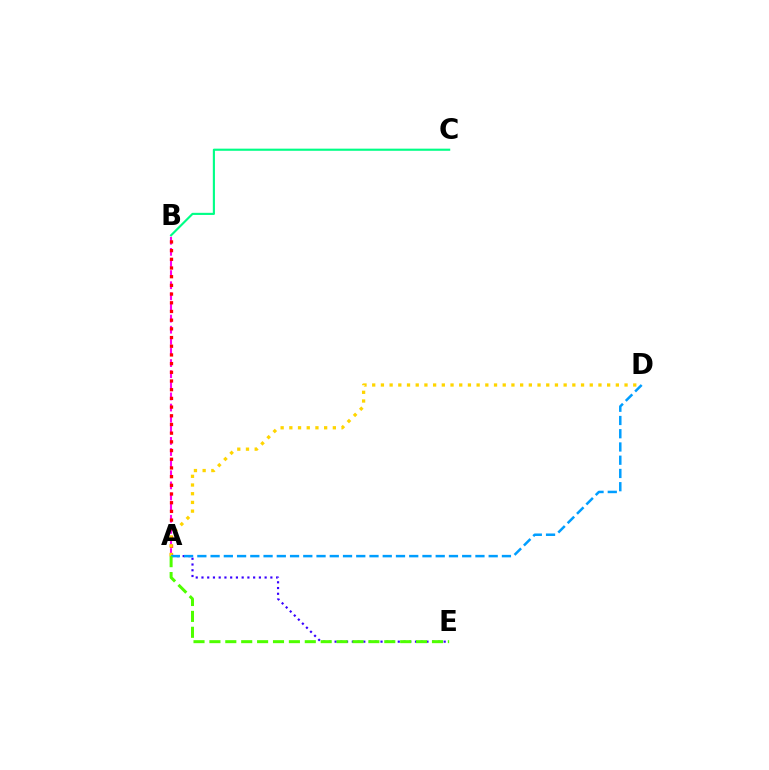{('A', 'B'): [{'color': '#ff00ed', 'line_style': 'dashed', 'thickness': 1.51}, {'color': '#ff0000', 'line_style': 'dotted', 'thickness': 2.36}], ('B', 'C'): [{'color': '#00ff86', 'line_style': 'solid', 'thickness': 1.54}], ('A', 'E'): [{'color': '#3700ff', 'line_style': 'dotted', 'thickness': 1.56}, {'color': '#4fff00', 'line_style': 'dashed', 'thickness': 2.16}], ('A', 'D'): [{'color': '#ffd500', 'line_style': 'dotted', 'thickness': 2.36}, {'color': '#009eff', 'line_style': 'dashed', 'thickness': 1.8}]}